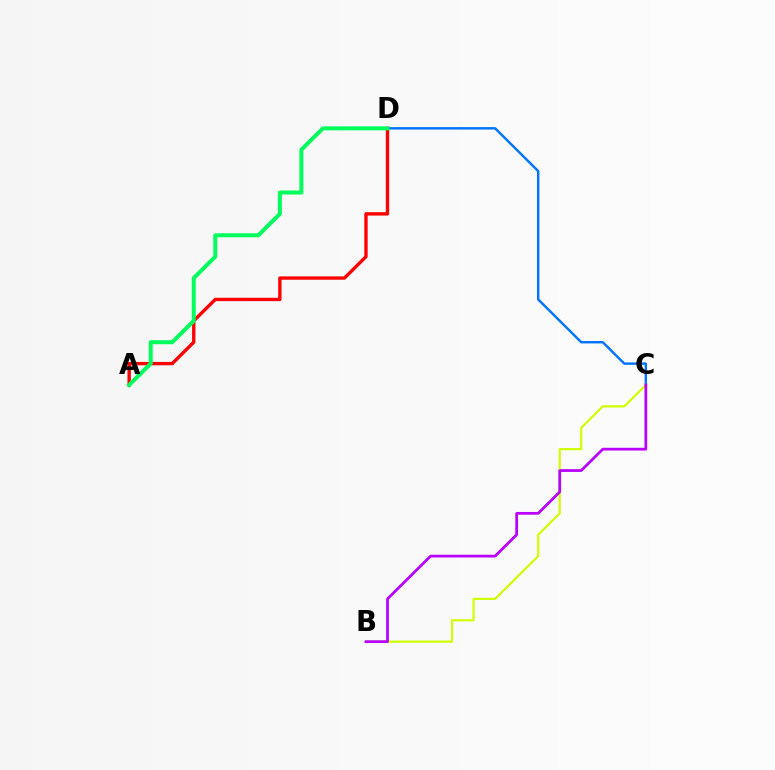{('C', 'D'): [{'color': '#0074ff', 'line_style': 'solid', 'thickness': 1.75}], ('A', 'D'): [{'color': '#ff0000', 'line_style': 'solid', 'thickness': 2.41}, {'color': '#00ff5c', 'line_style': 'solid', 'thickness': 2.88}], ('B', 'C'): [{'color': '#d1ff00', 'line_style': 'solid', 'thickness': 1.58}, {'color': '#b900ff', 'line_style': 'solid', 'thickness': 1.98}]}